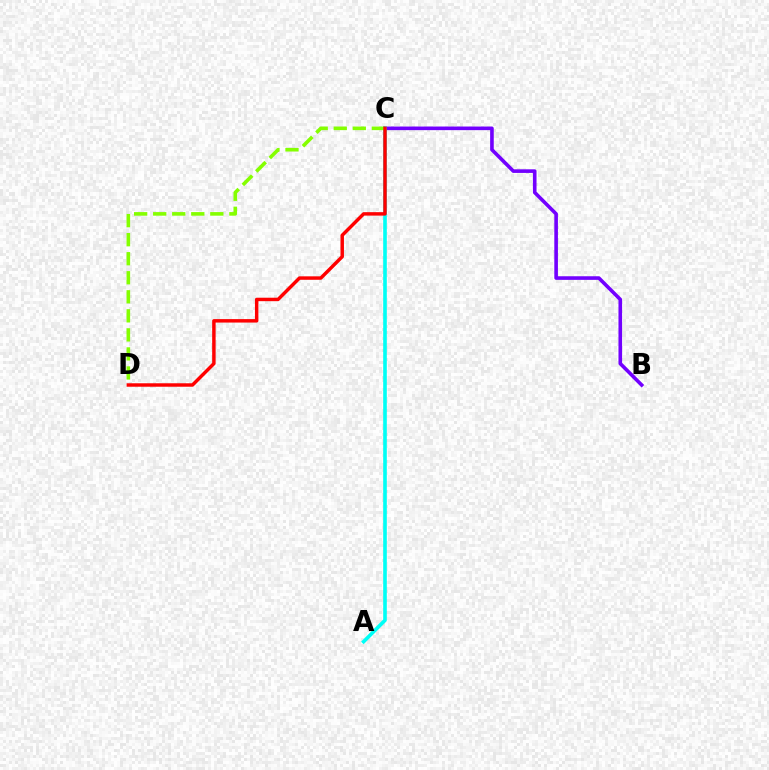{('B', 'C'): [{'color': '#7200ff', 'line_style': 'solid', 'thickness': 2.6}], ('A', 'C'): [{'color': '#00fff6', 'line_style': 'solid', 'thickness': 2.61}], ('C', 'D'): [{'color': '#84ff00', 'line_style': 'dashed', 'thickness': 2.59}, {'color': '#ff0000', 'line_style': 'solid', 'thickness': 2.49}]}